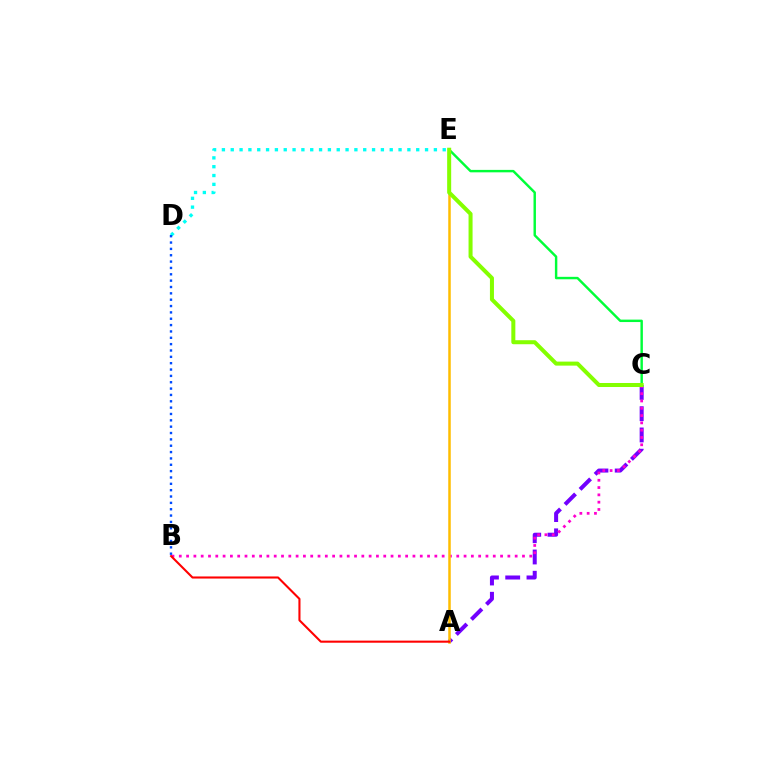{('A', 'C'): [{'color': '#7200ff', 'line_style': 'dashed', 'thickness': 2.89}], ('C', 'E'): [{'color': '#00ff39', 'line_style': 'solid', 'thickness': 1.76}, {'color': '#84ff00', 'line_style': 'solid', 'thickness': 2.89}], ('D', 'E'): [{'color': '#00fff6', 'line_style': 'dotted', 'thickness': 2.4}], ('B', 'C'): [{'color': '#ff00cf', 'line_style': 'dotted', 'thickness': 1.98}], ('A', 'E'): [{'color': '#ffbd00', 'line_style': 'solid', 'thickness': 1.8}], ('A', 'B'): [{'color': '#ff0000', 'line_style': 'solid', 'thickness': 1.51}], ('B', 'D'): [{'color': '#004bff', 'line_style': 'dotted', 'thickness': 1.73}]}